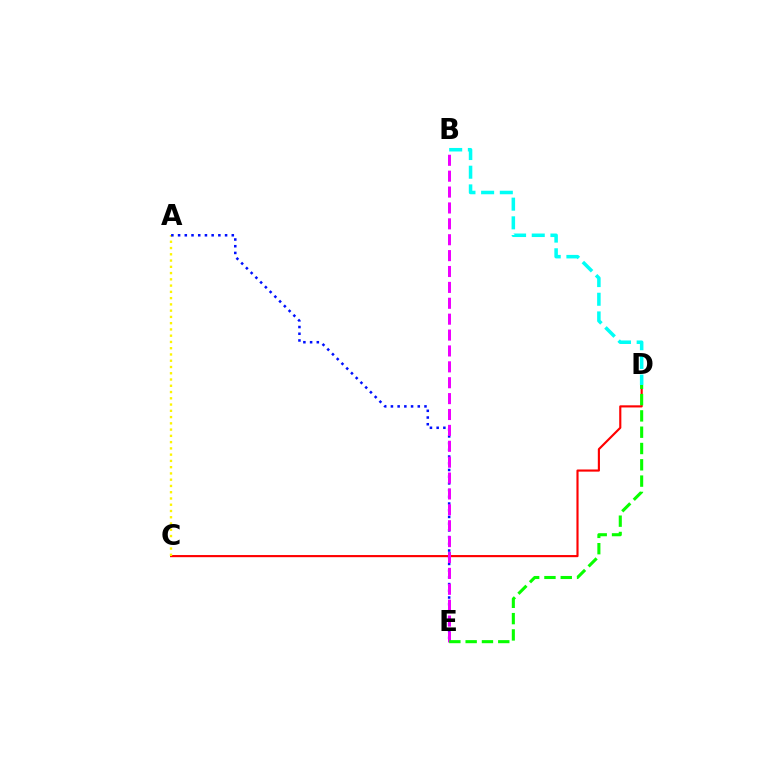{('C', 'D'): [{'color': '#ff0000', 'line_style': 'solid', 'thickness': 1.54}], ('A', 'C'): [{'color': '#fcf500', 'line_style': 'dotted', 'thickness': 1.7}], ('A', 'E'): [{'color': '#0010ff', 'line_style': 'dotted', 'thickness': 1.82}], ('B', 'D'): [{'color': '#00fff6', 'line_style': 'dashed', 'thickness': 2.54}], ('B', 'E'): [{'color': '#ee00ff', 'line_style': 'dashed', 'thickness': 2.16}], ('D', 'E'): [{'color': '#08ff00', 'line_style': 'dashed', 'thickness': 2.21}]}